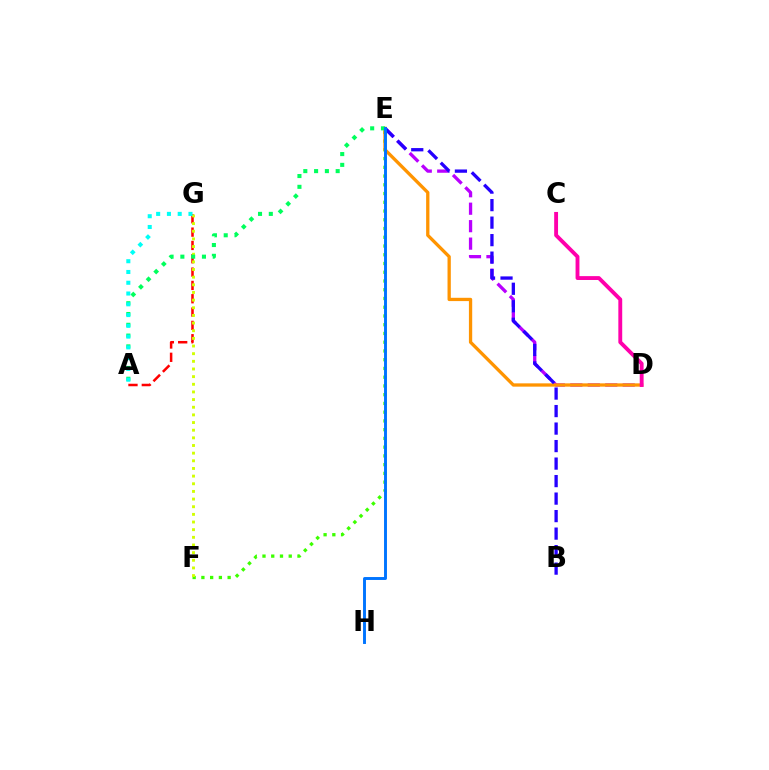{('E', 'F'): [{'color': '#3dff00', 'line_style': 'dotted', 'thickness': 2.38}], ('A', 'G'): [{'color': '#ff0000', 'line_style': 'dashed', 'thickness': 1.81}, {'color': '#00fff6', 'line_style': 'dotted', 'thickness': 2.93}], ('D', 'E'): [{'color': '#b900ff', 'line_style': 'dashed', 'thickness': 2.37}, {'color': '#ff9400', 'line_style': 'solid', 'thickness': 2.37}], ('F', 'G'): [{'color': '#d1ff00', 'line_style': 'dotted', 'thickness': 2.08}], ('C', 'D'): [{'color': '#ff00ac', 'line_style': 'solid', 'thickness': 2.78}], ('A', 'E'): [{'color': '#00ff5c', 'line_style': 'dotted', 'thickness': 2.93}], ('B', 'E'): [{'color': '#2500ff', 'line_style': 'dashed', 'thickness': 2.38}], ('E', 'H'): [{'color': '#0074ff', 'line_style': 'solid', 'thickness': 2.1}]}